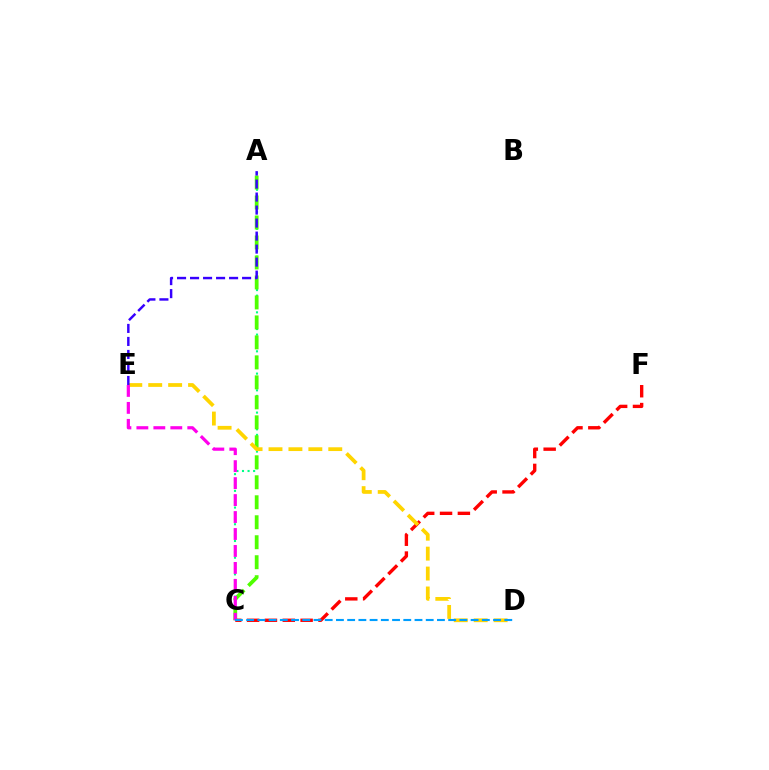{('A', 'C'): [{'color': '#00ff86', 'line_style': 'dotted', 'thickness': 1.51}, {'color': '#4fff00', 'line_style': 'dashed', 'thickness': 2.71}], ('C', 'F'): [{'color': '#ff0000', 'line_style': 'dashed', 'thickness': 2.42}], ('D', 'E'): [{'color': '#ffd500', 'line_style': 'dashed', 'thickness': 2.71}], ('C', 'E'): [{'color': '#ff00ed', 'line_style': 'dashed', 'thickness': 2.3}], ('C', 'D'): [{'color': '#009eff', 'line_style': 'dashed', 'thickness': 1.52}], ('A', 'E'): [{'color': '#3700ff', 'line_style': 'dashed', 'thickness': 1.77}]}